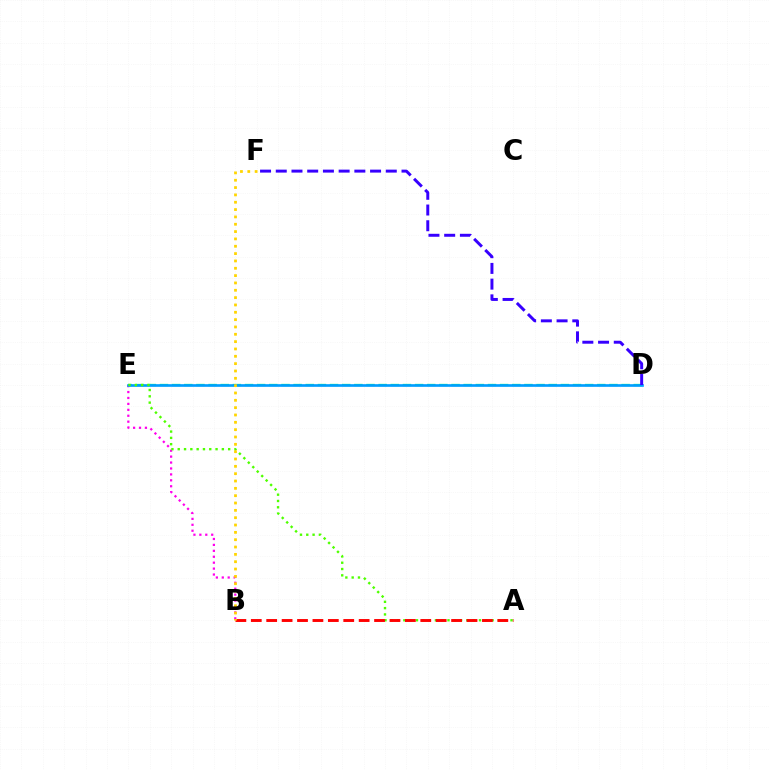{('B', 'E'): [{'color': '#ff00ed', 'line_style': 'dotted', 'thickness': 1.61}], ('D', 'E'): [{'color': '#00ff86', 'line_style': 'dashed', 'thickness': 1.65}, {'color': '#009eff', 'line_style': 'solid', 'thickness': 1.91}], ('A', 'E'): [{'color': '#4fff00', 'line_style': 'dotted', 'thickness': 1.71}], ('A', 'B'): [{'color': '#ff0000', 'line_style': 'dashed', 'thickness': 2.09}], ('D', 'F'): [{'color': '#3700ff', 'line_style': 'dashed', 'thickness': 2.14}], ('B', 'F'): [{'color': '#ffd500', 'line_style': 'dotted', 'thickness': 1.99}]}